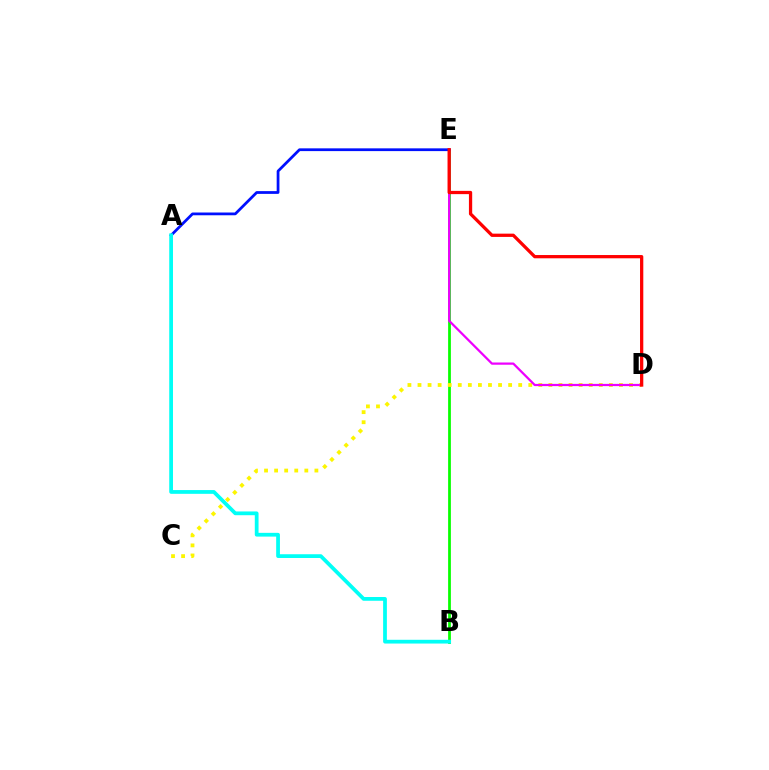{('B', 'E'): [{'color': '#08ff00', 'line_style': 'solid', 'thickness': 1.99}], ('A', 'E'): [{'color': '#0010ff', 'line_style': 'solid', 'thickness': 1.99}], ('C', 'D'): [{'color': '#fcf500', 'line_style': 'dotted', 'thickness': 2.74}], ('D', 'E'): [{'color': '#ee00ff', 'line_style': 'solid', 'thickness': 1.61}, {'color': '#ff0000', 'line_style': 'solid', 'thickness': 2.35}], ('A', 'B'): [{'color': '#00fff6', 'line_style': 'solid', 'thickness': 2.7}]}